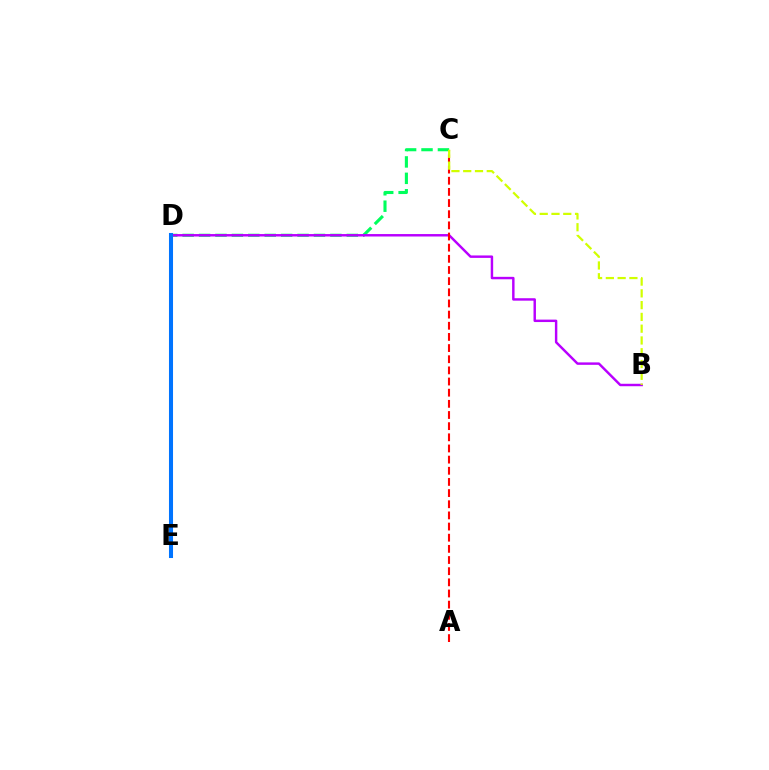{('C', 'D'): [{'color': '#00ff5c', 'line_style': 'dashed', 'thickness': 2.23}], ('B', 'D'): [{'color': '#b900ff', 'line_style': 'solid', 'thickness': 1.76}], ('A', 'C'): [{'color': '#ff0000', 'line_style': 'dashed', 'thickness': 1.52}], ('D', 'E'): [{'color': '#0074ff', 'line_style': 'solid', 'thickness': 2.92}], ('B', 'C'): [{'color': '#d1ff00', 'line_style': 'dashed', 'thickness': 1.6}]}